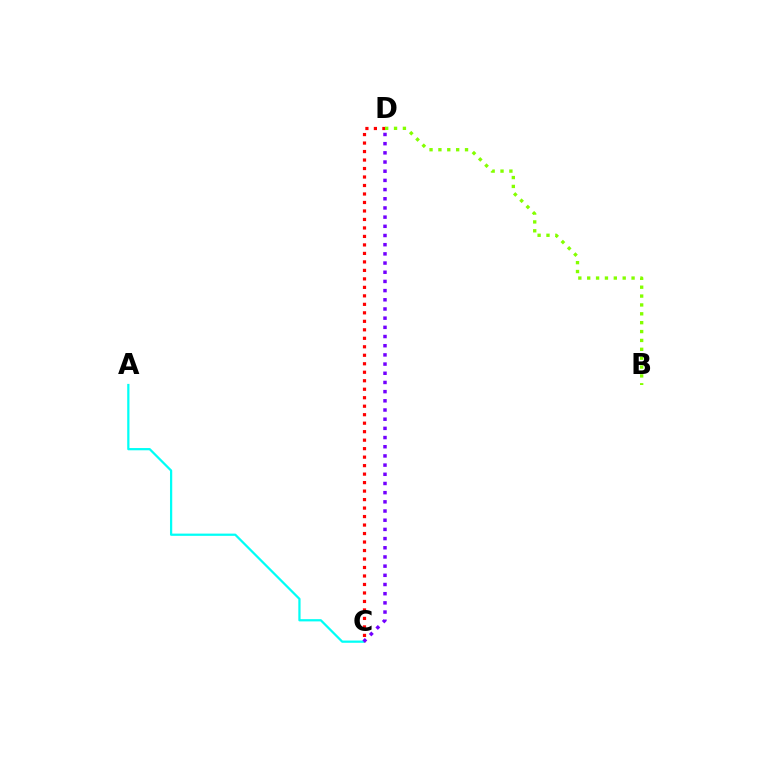{('C', 'D'): [{'color': '#ff0000', 'line_style': 'dotted', 'thickness': 2.31}, {'color': '#7200ff', 'line_style': 'dotted', 'thickness': 2.5}], ('B', 'D'): [{'color': '#84ff00', 'line_style': 'dotted', 'thickness': 2.41}], ('A', 'C'): [{'color': '#00fff6', 'line_style': 'solid', 'thickness': 1.61}]}